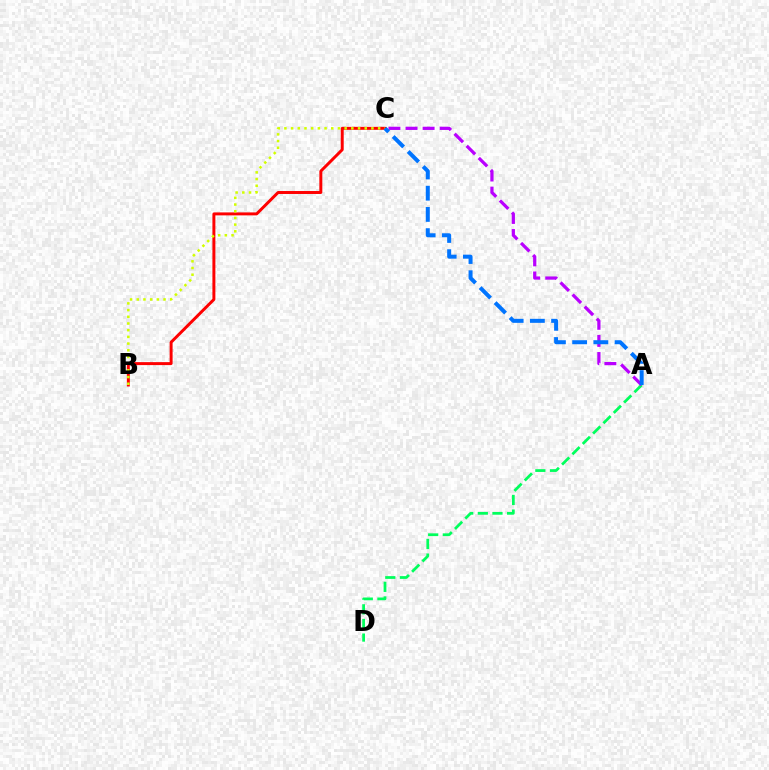{('B', 'C'): [{'color': '#ff0000', 'line_style': 'solid', 'thickness': 2.13}, {'color': '#d1ff00', 'line_style': 'dotted', 'thickness': 1.82}], ('A', 'D'): [{'color': '#00ff5c', 'line_style': 'dashed', 'thickness': 1.99}], ('A', 'C'): [{'color': '#b900ff', 'line_style': 'dashed', 'thickness': 2.32}, {'color': '#0074ff', 'line_style': 'dashed', 'thickness': 2.88}]}